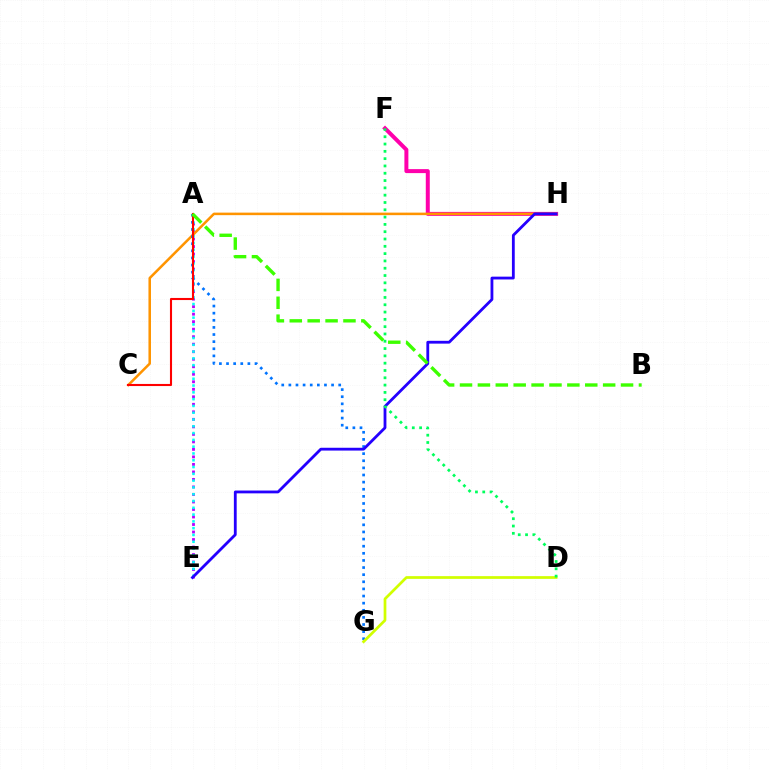{('A', 'E'): [{'color': '#b900ff', 'line_style': 'dotted', 'thickness': 2.04}, {'color': '#00fff6', 'line_style': 'dotted', 'thickness': 1.85}], ('F', 'H'): [{'color': '#ff00ac', 'line_style': 'solid', 'thickness': 2.87}], ('C', 'H'): [{'color': '#ff9400', 'line_style': 'solid', 'thickness': 1.83}], ('A', 'G'): [{'color': '#0074ff', 'line_style': 'dotted', 'thickness': 1.93}], ('A', 'C'): [{'color': '#ff0000', 'line_style': 'solid', 'thickness': 1.52}], ('D', 'G'): [{'color': '#d1ff00', 'line_style': 'solid', 'thickness': 1.96}], ('E', 'H'): [{'color': '#2500ff', 'line_style': 'solid', 'thickness': 2.02}], ('A', 'B'): [{'color': '#3dff00', 'line_style': 'dashed', 'thickness': 2.43}], ('D', 'F'): [{'color': '#00ff5c', 'line_style': 'dotted', 'thickness': 1.98}]}